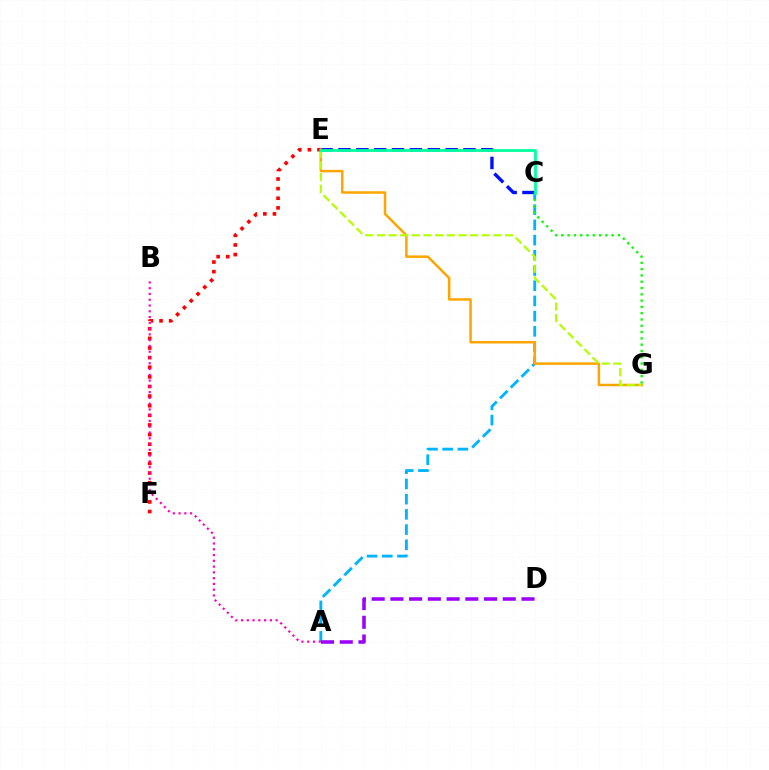{('E', 'F'): [{'color': '#ff0000', 'line_style': 'dotted', 'thickness': 2.61}], ('A', 'C'): [{'color': '#00b5ff', 'line_style': 'dashed', 'thickness': 2.07}], ('C', 'E'): [{'color': '#0010ff', 'line_style': 'dashed', 'thickness': 2.43}, {'color': '#00ff9d', 'line_style': 'solid', 'thickness': 2.0}], ('E', 'G'): [{'color': '#ffa500', 'line_style': 'solid', 'thickness': 1.8}, {'color': '#b3ff00', 'line_style': 'dashed', 'thickness': 1.58}], ('A', 'D'): [{'color': '#9b00ff', 'line_style': 'dashed', 'thickness': 2.54}], ('C', 'G'): [{'color': '#08ff00', 'line_style': 'dotted', 'thickness': 1.71}], ('A', 'B'): [{'color': '#ff00bd', 'line_style': 'dotted', 'thickness': 1.57}]}